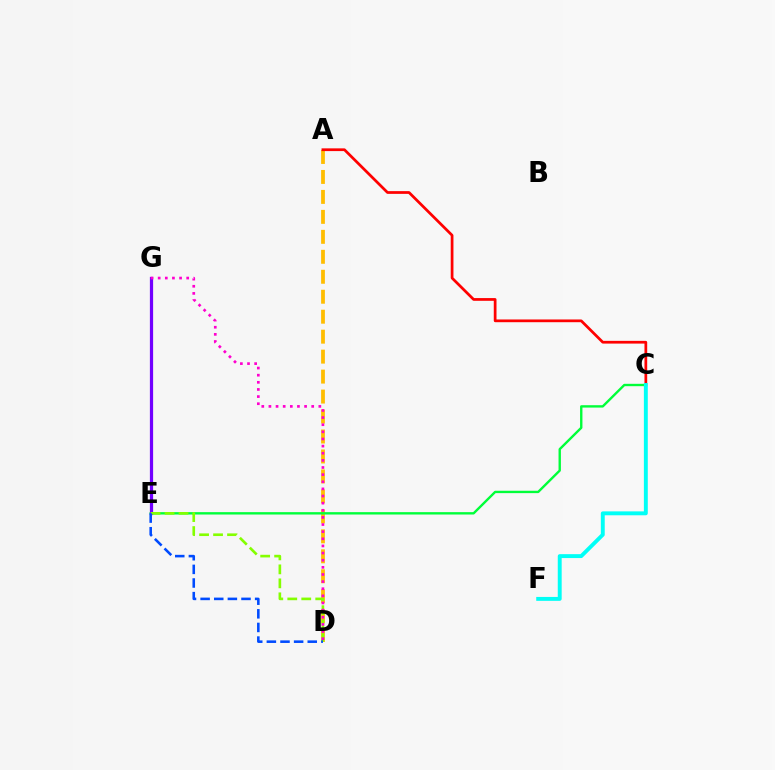{('A', 'D'): [{'color': '#ffbd00', 'line_style': 'dashed', 'thickness': 2.71}], ('C', 'E'): [{'color': '#00ff39', 'line_style': 'solid', 'thickness': 1.71}], ('A', 'C'): [{'color': '#ff0000', 'line_style': 'solid', 'thickness': 1.97}], ('C', 'F'): [{'color': '#00fff6', 'line_style': 'solid', 'thickness': 2.81}], ('E', 'G'): [{'color': '#7200ff', 'line_style': 'solid', 'thickness': 2.32}], ('D', 'E'): [{'color': '#84ff00', 'line_style': 'dashed', 'thickness': 1.9}, {'color': '#004bff', 'line_style': 'dashed', 'thickness': 1.85}], ('D', 'G'): [{'color': '#ff00cf', 'line_style': 'dotted', 'thickness': 1.94}]}